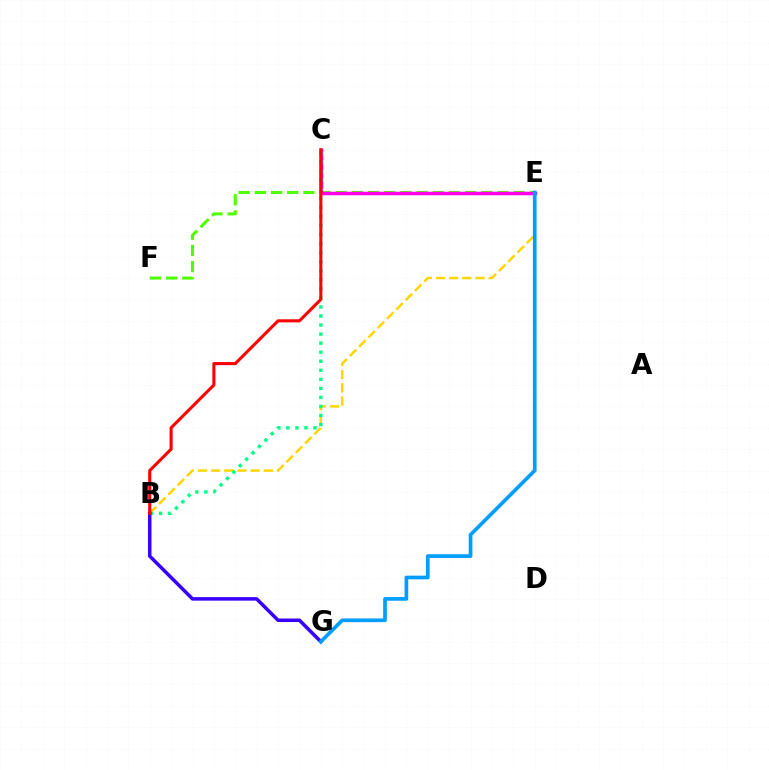{('B', 'E'): [{'color': '#ffd500', 'line_style': 'dashed', 'thickness': 1.79}], ('E', 'F'): [{'color': '#4fff00', 'line_style': 'dashed', 'thickness': 2.2}], ('C', 'E'): [{'color': '#ff00ed', 'line_style': 'solid', 'thickness': 2.52}], ('B', 'C'): [{'color': '#00ff86', 'line_style': 'dotted', 'thickness': 2.46}, {'color': '#ff0000', 'line_style': 'solid', 'thickness': 2.22}], ('B', 'G'): [{'color': '#3700ff', 'line_style': 'solid', 'thickness': 2.53}], ('E', 'G'): [{'color': '#009eff', 'line_style': 'solid', 'thickness': 2.66}]}